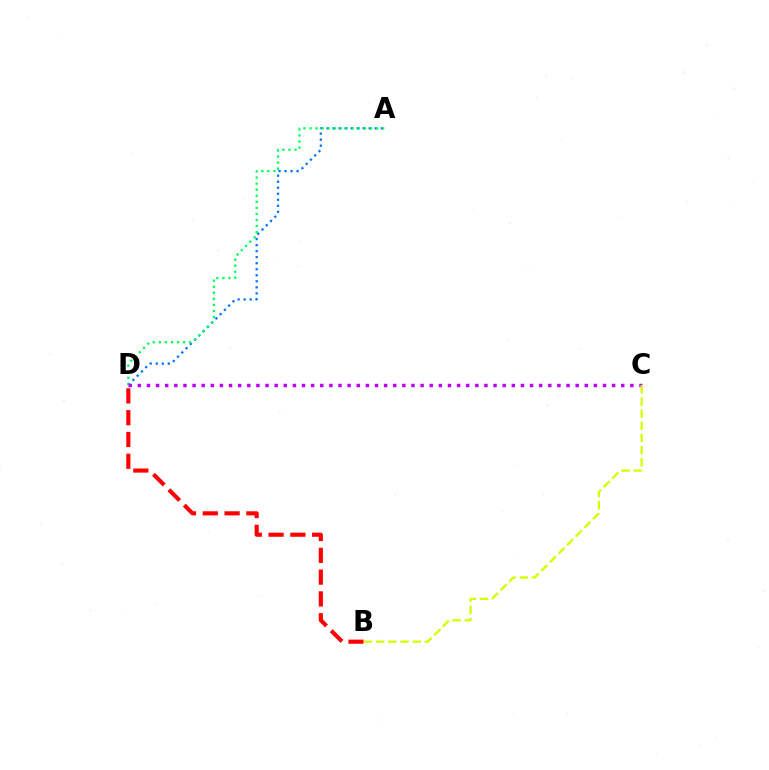{('B', 'D'): [{'color': '#ff0000', 'line_style': 'dashed', 'thickness': 2.96}], ('A', 'D'): [{'color': '#0074ff', 'line_style': 'dotted', 'thickness': 1.64}, {'color': '#00ff5c', 'line_style': 'dotted', 'thickness': 1.65}], ('C', 'D'): [{'color': '#b900ff', 'line_style': 'dotted', 'thickness': 2.48}], ('B', 'C'): [{'color': '#d1ff00', 'line_style': 'dashed', 'thickness': 1.66}]}